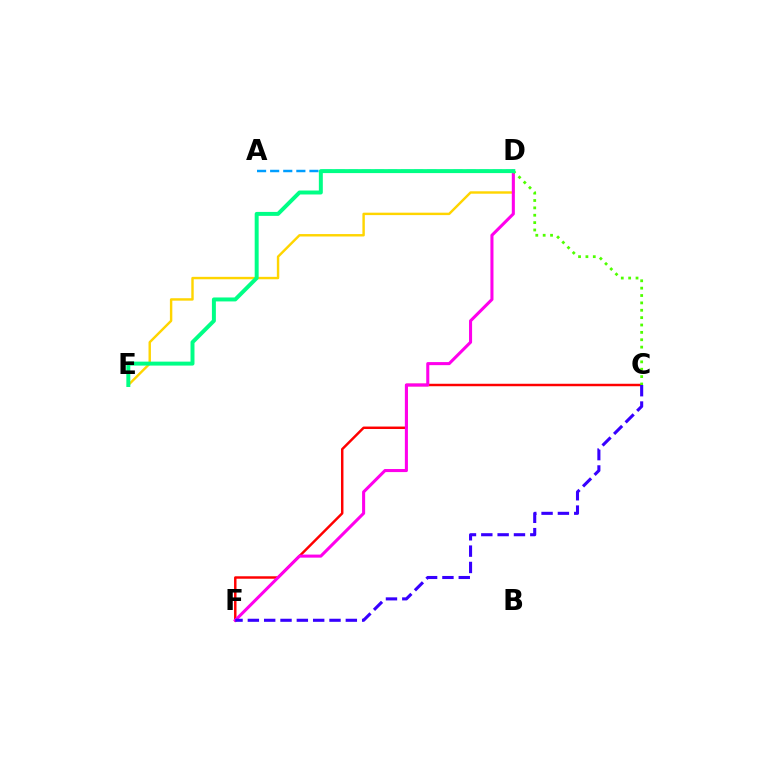{('D', 'E'): [{'color': '#ffd500', 'line_style': 'solid', 'thickness': 1.74}, {'color': '#00ff86', 'line_style': 'solid', 'thickness': 2.85}], ('A', 'D'): [{'color': '#009eff', 'line_style': 'dashed', 'thickness': 1.78}], ('C', 'F'): [{'color': '#ff0000', 'line_style': 'solid', 'thickness': 1.77}, {'color': '#3700ff', 'line_style': 'dashed', 'thickness': 2.22}], ('D', 'F'): [{'color': '#ff00ed', 'line_style': 'solid', 'thickness': 2.2}], ('C', 'D'): [{'color': '#4fff00', 'line_style': 'dotted', 'thickness': 2.0}]}